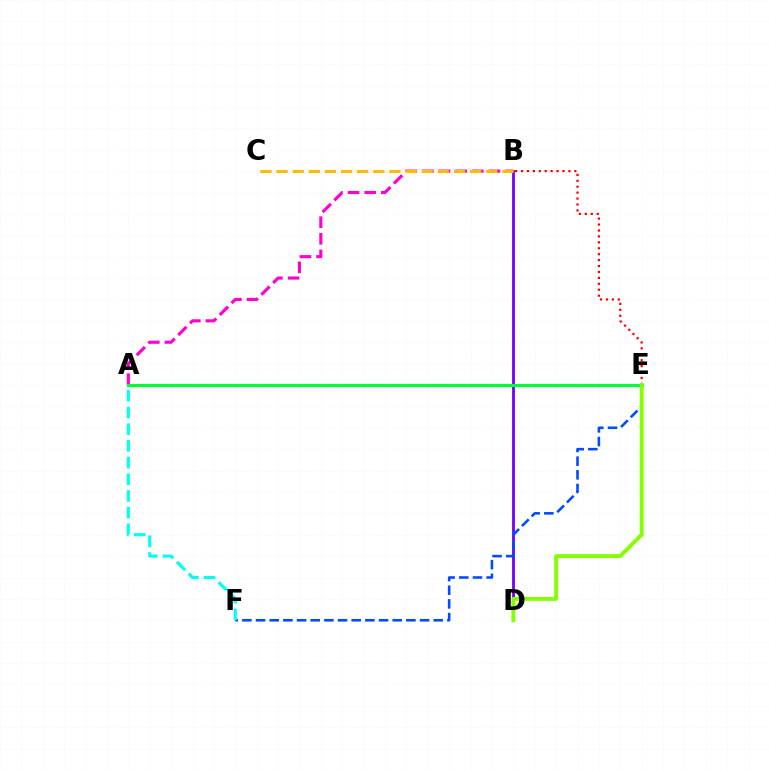{('A', 'B'): [{'color': '#ff00cf', 'line_style': 'dashed', 'thickness': 2.26}], ('B', 'D'): [{'color': '#7200ff', 'line_style': 'solid', 'thickness': 2.02}], ('B', 'E'): [{'color': '#ff0000', 'line_style': 'dotted', 'thickness': 1.61}], ('E', 'F'): [{'color': '#004bff', 'line_style': 'dashed', 'thickness': 1.86}], ('A', 'E'): [{'color': '#00ff39', 'line_style': 'solid', 'thickness': 2.24}], ('A', 'F'): [{'color': '#00fff6', 'line_style': 'dashed', 'thickness': 2.27}], ('B', 'C'): [{'color': '#ffbd00', 'line_style': 'dashed', 'thickness': 2.19}], ('D', 'E'): [{'color': '#84ff00', 'line_style': 'solid', 'thickness': 2.79}]}